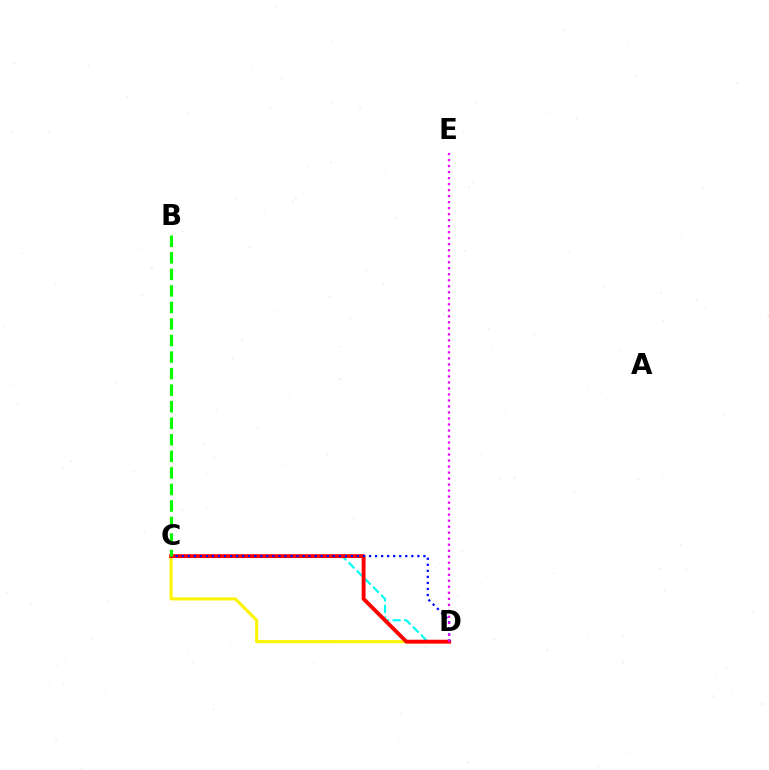{('C', 'D'): [{'color': '#fcf500', 'line_style': 'solid', 'thickness': 2.22}, {'color': '#00fff6', 'line_style': 'dashed', 'thickness': 1.56}, {'color': '#ff0000', 'line_style': 'solid', 'thickness': 2.78}, {'color': '#0010ff', 'line_style': 'dotted', 'thickness': 1.64}], ('D', 'E'): [{'color': '#ee00ff', 'line_style': 'dotted', 'thickness': 1.63}], ('B', 'C'): [{'color': '#08ff00', 'line_style': 'dashed', 'thickness': 2.25}]}